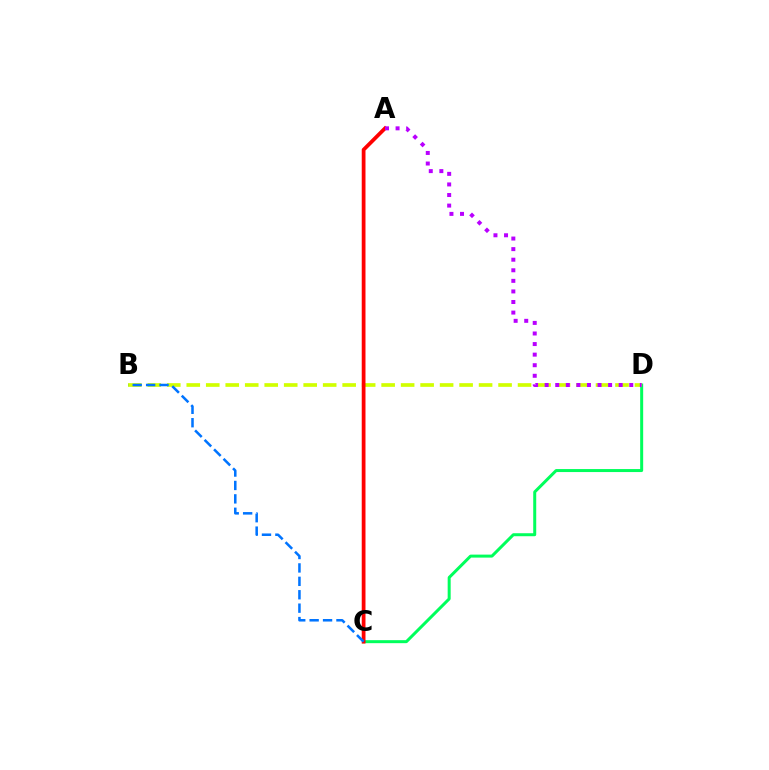{('C', 'D'): [{'color': '#00ff5c', 'line_style': 'solid', 'thickness': 2.16}], ('B', 'D'): [{'color': '#d1ff00', 'line_style': 'dashed', 'thickness': 2.65}], ('A', 'C'): [{'color': '#ff0000', 'line_style': 'solid', 'thickness': 2.71}], ('A', 'D'): [{'color': '#b900ff', 'line_style': 'dotted', 'thickness': 2.87}], ('B', 'C'): [{'color': '#0074ff', 'line_style': 'dashed', 'thickness': 1.82}]}